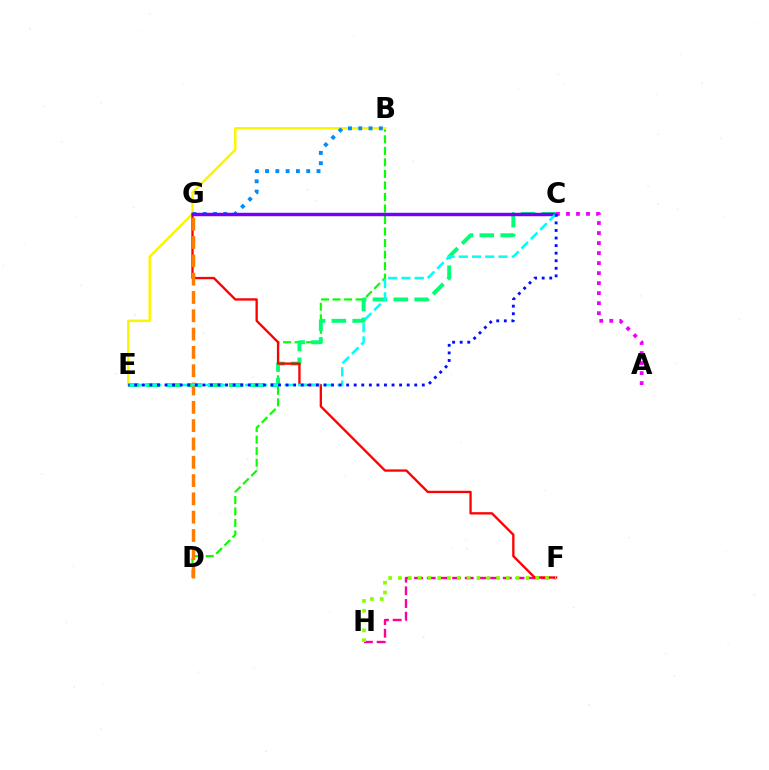{('F', 'H'): [{'color': '#ff0094', 'line_style': 'dashed', 'thickness': 1.72}, {'color': '#84ff00', 'line_style': 'dotted', 'thickness': 2.66}], ('B', 'D'): [{'color': '#08ff00', 'line_style': 'dashed', 'thickness': 1.57}], ('C', 'E'): [{'color': '#00ff74', 'line_style': 'dashed', 'thickness': 2.83}, {'color': '#00fff6', 'line_style': 'dashed', 'thickness': 1.8}, {'color': '#0010ff', 'line_style': 'dotted', 'thickness': 2.06}], ('B', 'E'): [{'color': '#fcf500', 'line_style': 'solid', 'thickness': 1.8}], ('B', 'G'): [{'color': '#008cff', 'line_style': 'dotted', 'thickness': 2.79}], ('F', 'G'): [{'color': '#ff0000', 'line_style': 'solid', 'thickness': 1.68}], ('D', 'G'): [{'color': '#ff7c00', 'line_style': 'dashed', 'thickness': 2.49}], ('C', 'G'): [{'color': '#7200ff', 'line_style': 'solid', 'thickness': 2.47}], ('A', 'C'): [{'color': '#ee00ff', 'line_style': 'dotted', 'thickness': 2.72}]}